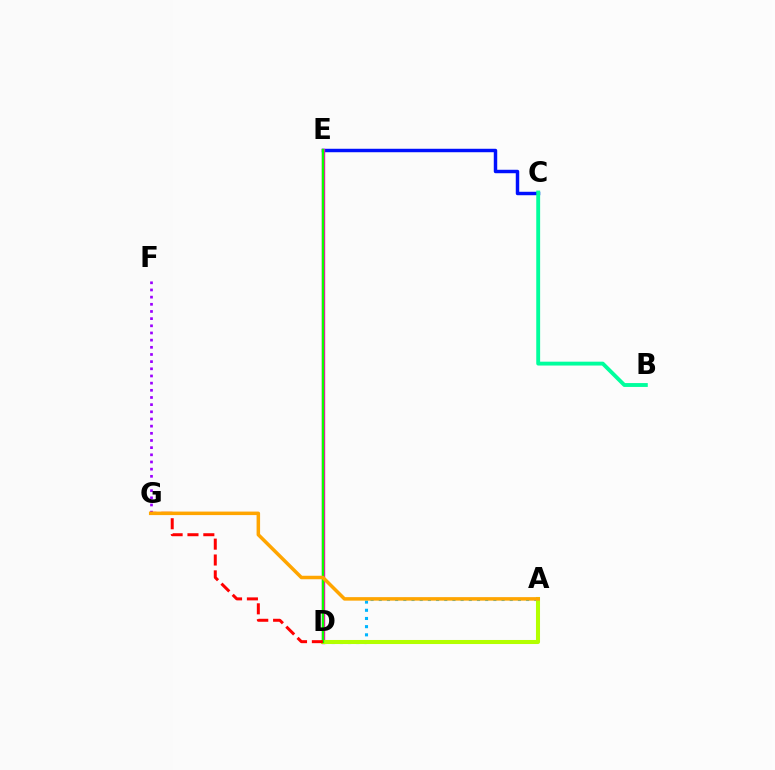{('C', 'E'): [{'color': '#0010ff', 'line_style': 'solid', 'thickness': 2.48}], ('B', 'C'): [{'color': '#00ff9d', 'line_style': 'solid', 'thickness': 2.78}], ('D', 'E'): [{'color': '#ff00bd', 'line_style': 'solid', 'thickness': 2.43}, {'color': '#08ff00', 'line_style': 'solid', 'thickness': 1.71}], ('F', 'G'): [{'color': '#9b00ff', 'line_style': 'dotted', 'thickness': 1.95}], ('A', 'D'): [{'color': '#00b5ff', 'line_style': 'dotted', 'thickness': 2.22}, {'color': '#b3ff00', 'line_style': 'solid', 'thickness': 2.92}], ('D', 'G'): [{'color': '#ff0000', 'line_style': 'dashed', 'thickness': 2.15}], ('A', 'G'): [{'color': '#ffa500', 'line_style': 'solid', 'thickness': 2.52}]}